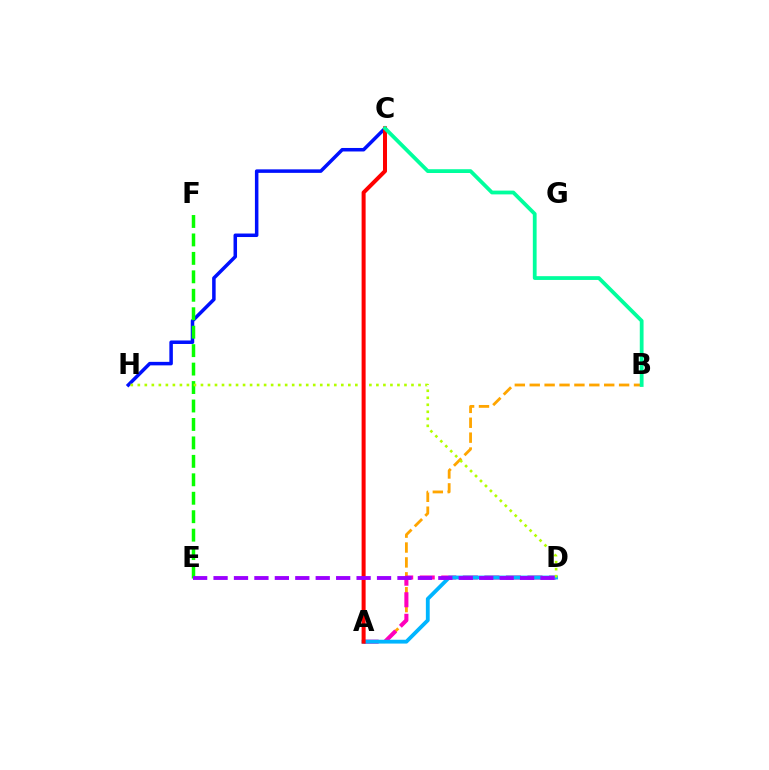{('C', 'H'): [{'color': '#0010ff', 'line_style': 'solid', 'thickness': 2.53}], ('A', 'B'): [{'color': '#ffa500', 'line_style': 'dashed', 'thickness': 2.02}], ('E', 'F'): [{'color': '#08ff00', 'line_style': 'dashed', 'thickness': 2.51}], ('A', 'D'): [{'color': '#ff00bd', 'line_style': 'dashed', 'thickness': 2.93}, {'color': '#00b5ff', 'line_style': 'solid', 'thickness': 2.75}], ('D', 'H'): [{'color': '#b3ff00', 'line_style': 'dotted', 'thickness': 1.91}], ('A', 'C'): [{'color': '#ff0000', 'line_style': 'solid', 'thickness': 2.89}], ('D', 'E'): [{'color': '#9b00ff', 'line_style': 'dashed', 'thickness': 2.78}], ('B', 'C'): [{'color': '#00ff9d', 'line_style': 'solid', 'thickness': 2.72}]}